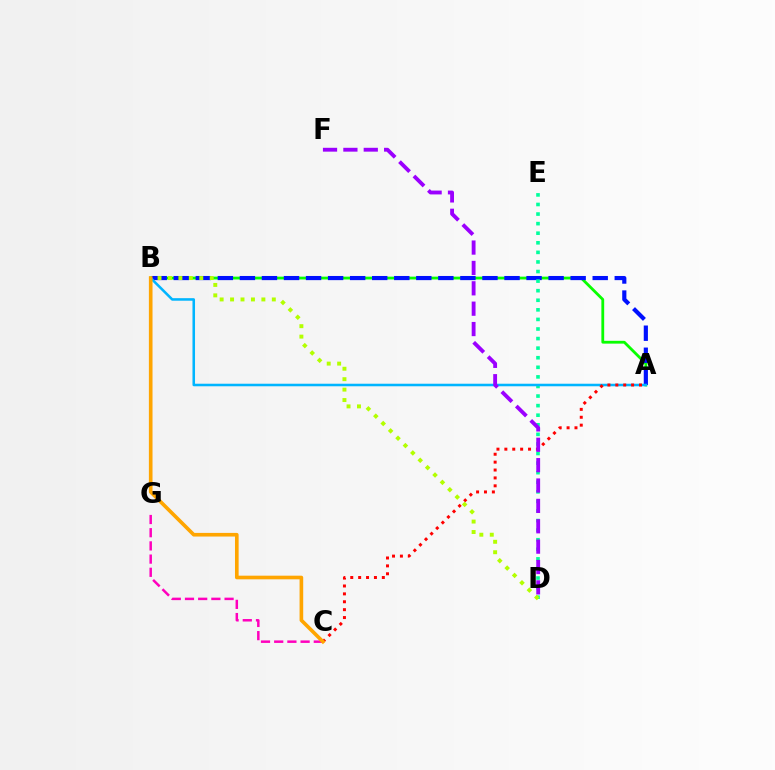{('C', 'G'): [{'color': '#ff00bd', 'line_style': 'dashed', 'thickness': 1.79}], ('A', 'B'): [{'color': '#08ff00', 'line_style': 'solid', 'thickness': 2.02}, {'color': '#0010ff', 'line_style': 'dashed', 'thickness': 3.0}, {'color': '#00b5ff', 'line_style': 'solid', 'thickness': 1.83}], ('D', 'E'): [{'color': '#00ff9d', 'line_style': 'dotted', 'thickness': 2.6}], ('A', 'C'): [{'color': '#ff0000', 'line_style': 'dotted', 'thickness': 2.14}], ('B', 'C'): [{'color': '#ffa500', 'line_style': 'solid', 'thickness': 2.62}], ('B', 'D'): [{'color': '#b3ff00', 'line_style': 'dotted', 'thickness': 2.84}], ('D', 'F'): [{'color': '#9b00ff', 'line_style': 'dashed', 'thickness': 2.77}]}